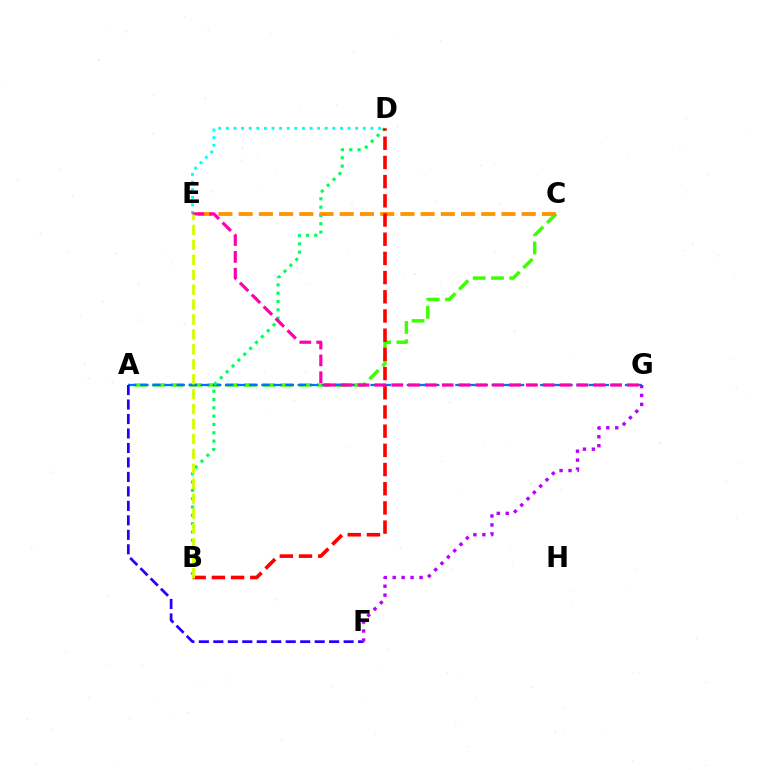{('A', 'C'): [{'color': '#3dff00', 'line_style': 'dashed', 'thickness': 2.48}], ('A', 'G'): [{'color': '#0074ff', 'line_style': 'dashed', 'thickness': 1.65}], ('D', 'E'): [{'color': '#00fff6', 'line_style': 'dotted', 'thickness': 2.07}], ('B', 'D'): [{'color': '#00ff5c', 'line_style': 'dotted', 'thickness': 2.26}, {'color': '#ff0000', 'line_style': 'dashed', 'thickness': 2.61}], ('C', 'E'): [{'color': '#ff9400', 'line_style': 'dashed', 'thickness': 2.75}], ('A', 'F'): [{'color': '#2500ff', 'line_style': 'dashed', 'thickness': 1.97}], ('F', 'G'): [{'color': '#b900ff', 'line_style': 'dotted', 'thickness': 2.43}], ('E', 'G'): [{'color': '#ff00ac', 'line_style': 'dashed', 'thickness': 2.29}], ('B', 'E'): [{'color': '#d1ff00', 'line_style': 'dashed', 'thickness': 2.03}]}